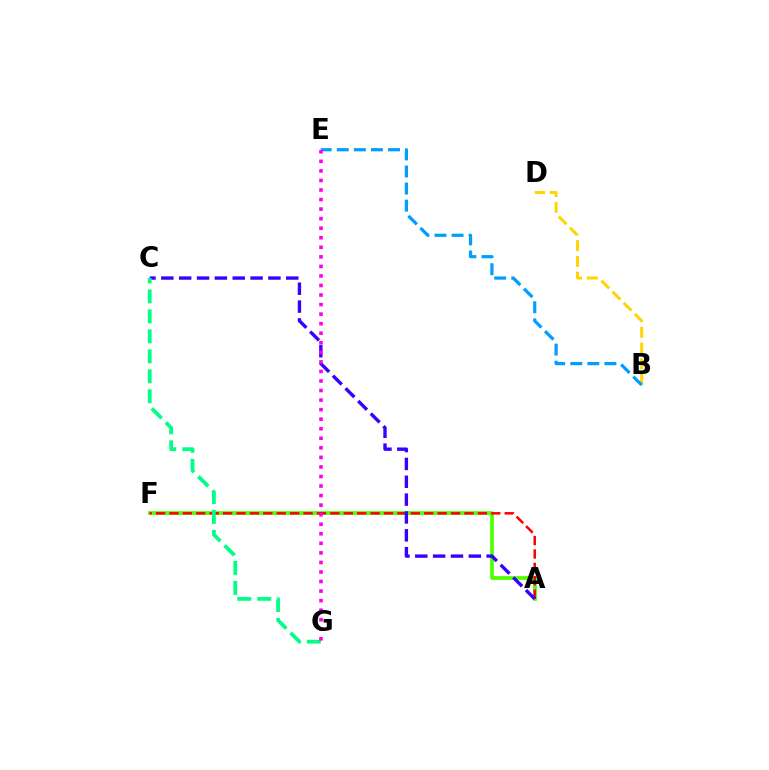{('A', 'F'): [{'color': '#4fff00', 'line_style': 'solid', 'thickness': 2.68}, {'color': '#ff0000', 'line_style': 'dashed', 'thickness': 1.82}], ('A', 'C'): [{'color': '#3700ff', 'line_style': 'dashed', 'thickness': 2.42}], ('B', 'D'): [{'color': '#ffd500', 'line_style': 'dashed', 'thickness': 2.14}], ('B', 'E'): [{'color': '#009eff', 'line_style': 'dashed', 'thickness': 2.32}], ('C', 'G'): [{'color': '#00ff86', 'line_style': 'dashed', 'thickness': 2.71}], ('E', 'G'): [{'color': '#ff00ed', 'line_style': 'dotted', 'thickness': 2.59}]}